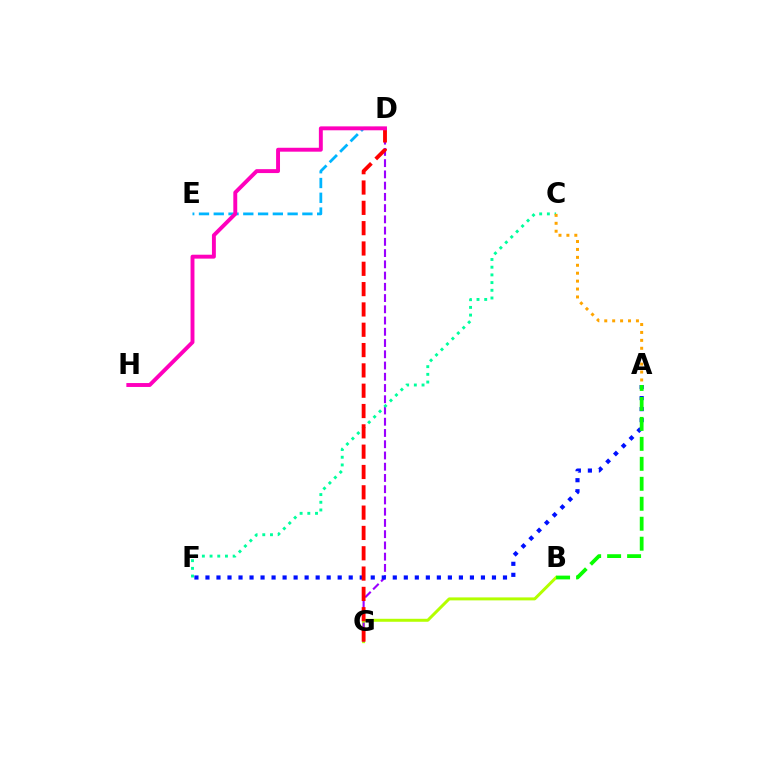{('B', 'G'): [{'color': '#b3ff00', 'line_style': 'solid', 'thickness': 2.15}], ('D', 'E'): [{'color': '#00b5ff', 'line_style': 'dashed', 'thickness': 2.01}], ('D', 'G'): [{'color': '#9b00ff', 'line_style': 'dashed', 'thickness': 1.53}, {'color': '#ff0000', 'line_style': 'dashed', 'thickness': 2.76}], ('A', 'F'): [{'color': '#0010ff', 'line_style': 'dotted', 'thickness': 2.99}], ('C', 'F'): [{'color': '#00ff9d', 'line_style': 'dotted', 'thickness': 2.09}], ('A', 'C'): [{'color': '#ffa500', 'line_style': 'dotted', 'thickness': 2.15}], ('A', 'B'): [{'color': '#08ff00', 'line_style': 'dashed', 'thickness': 2.71}], ('D', 'H'): [{'color': '#ff00bd', 'line_style': 'solid', 'thickness': 2.82}]}